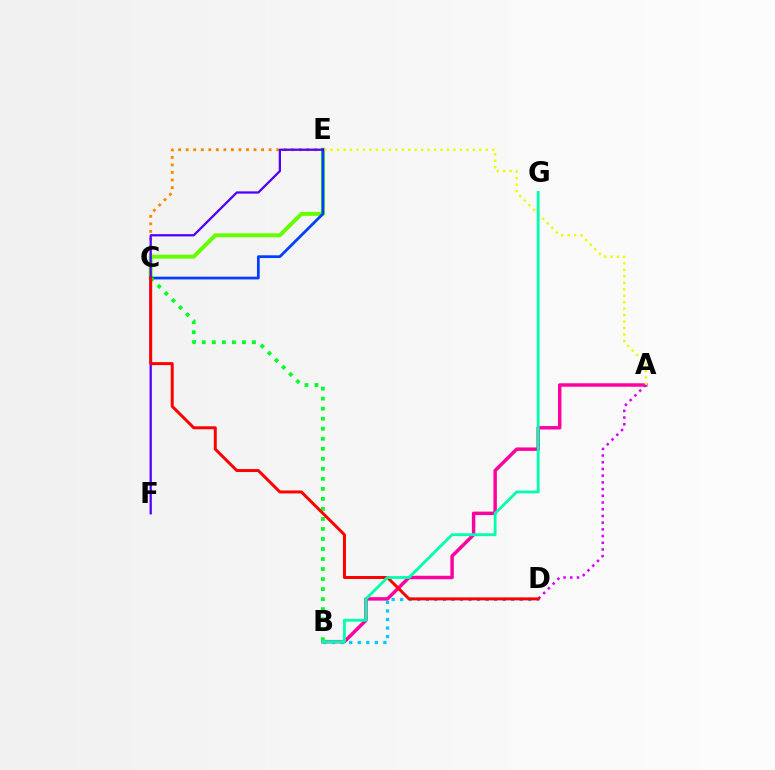{('C', 'E'): [{'color': '#ff8800', 'line_style': 'dotted', 'thickness': 2.05}, {'color': '#66ff00', 'line_style': 'solid', 'thickness': 2.85}, {'color': '#003fff', 'line_style': 'solid', 'thickness': 1.98}], ('A', 'B'): [{'color': '#ff00a0', 'line_style': 'solid', 'thickness': 2.49}], ('A', 'E'): [{'color': '#eeff00', 'line_style': 'dotted', 'thickness': 1.76}], ('B', 'D'): [{'color': '#00c7ff', 'line_style': 'dotted', 'thickness': 2.32}], ('E', 'F'): [{'color': '#4f00ff', 'line_style': 'solid', 'thickness': 1.63}], ('A', 'D'): [{'color': '#d600ff', 'line_style': 'dotted', 'thickness': 1.82}], ('B', 'C'): [{'color': '#00ff27', 'line_style': 'dotted', 'thickness': 2.72}], ('C', 'D'): [{'color': '#ff0000', 'line_style': 'solid', 'thickness': 2.14}], ('B', 'G'): [{'color': '#00ffaf', 'line_style': 'solid', 'thickness': 2.03}]}